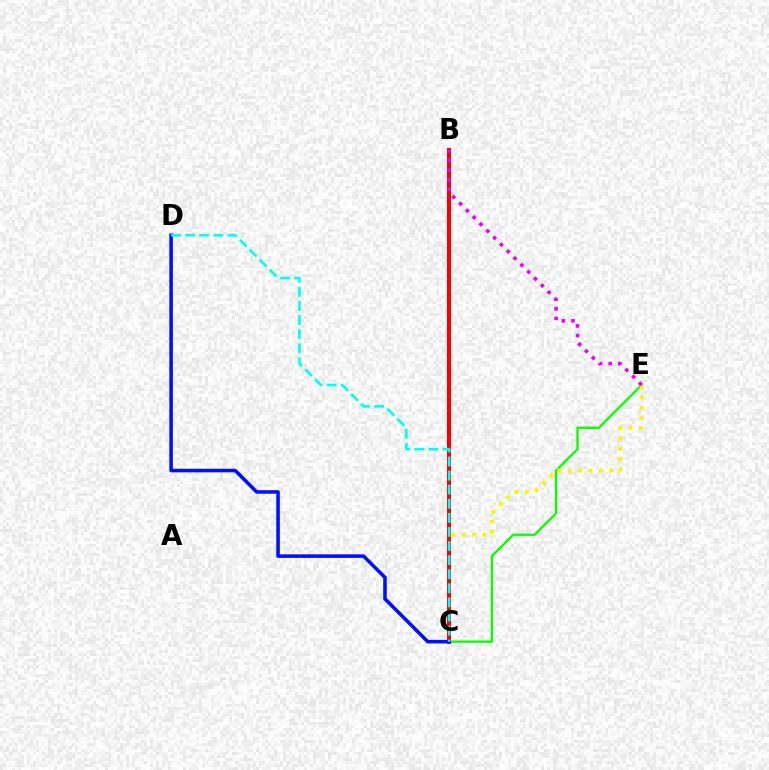{('C', 'E'): [{'color': '#08ff00', 'line_style': 'solid', 'thickness': 1.67}, {'color': '#fcf500', 'line_style': 'dotted', 'thickness': 2.82}], ('B', 'C'): [{'color': '#ff0000', 'line_style': 'solid', 'thickness': 2.91}], ('C', 'D'): [{'color': '#0010ff', 'line_style': 'solid', 'thickness': 2.56}, {'color': '#00fff6', 'line_style': 'dashed', 'thickness': 1.91}], ('B', 'E'): [{'color': '#ee00ff', 'line_style': 'dotted', 'thickness': 2.62}]}